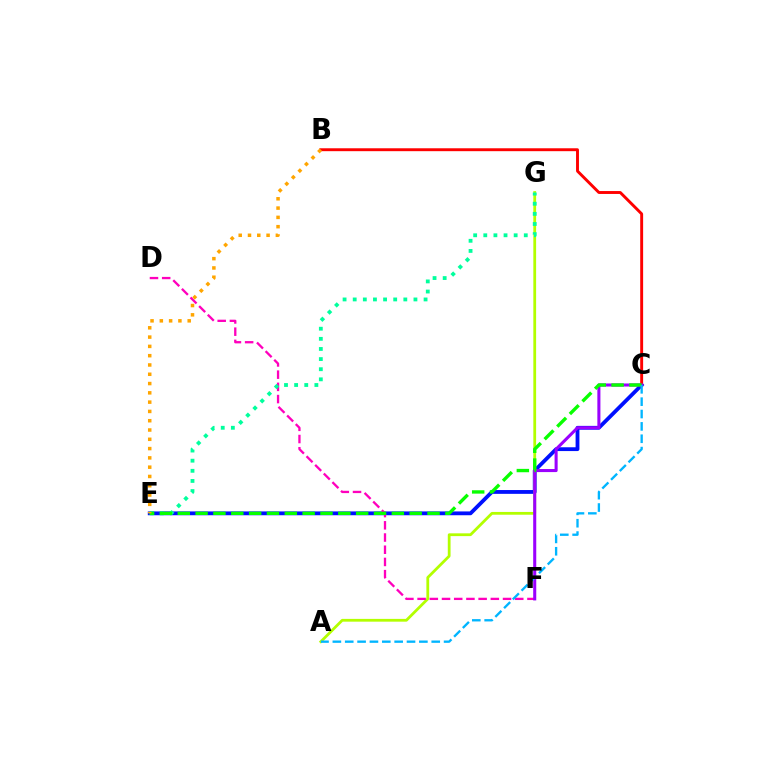{('C', 'E'): [{'color': '#0010ff', 'line_style': 'solid', 'thickness': 2.74}, {'color': '#08ff00', 'line_style': 'dashed', 'thickness': 2.42}], ('A', 'G'): [{'color': '#b3ff00', 'line_style': 'solid', 'thickness': 2.0}], ('D', 'F'): [{'color': '#ff00bd', 'line_style': 'dashed', 'thickness': 1.66}], ('B', 'C'): [{'color': '#ff0000', 'line_style': 'solid', 'thickness': 2.09}], ('C', 'F'): [{'color': '#9b00ff', 'line_style': 'solid', 'thickness': 2.2}], ('E', 'G'): [{'color': '#00ff9d', 'line_style': 'dotted', 'thickness': 2.75}], ('A', 'C'): [{'color': '#00b5ff', 'line_style': 'dashed', 'thickness': 1.68}], ('B', 'E'): [{'color': '#ffa500', 'line_style': 'dotted', 'thickness': 2.52}]}